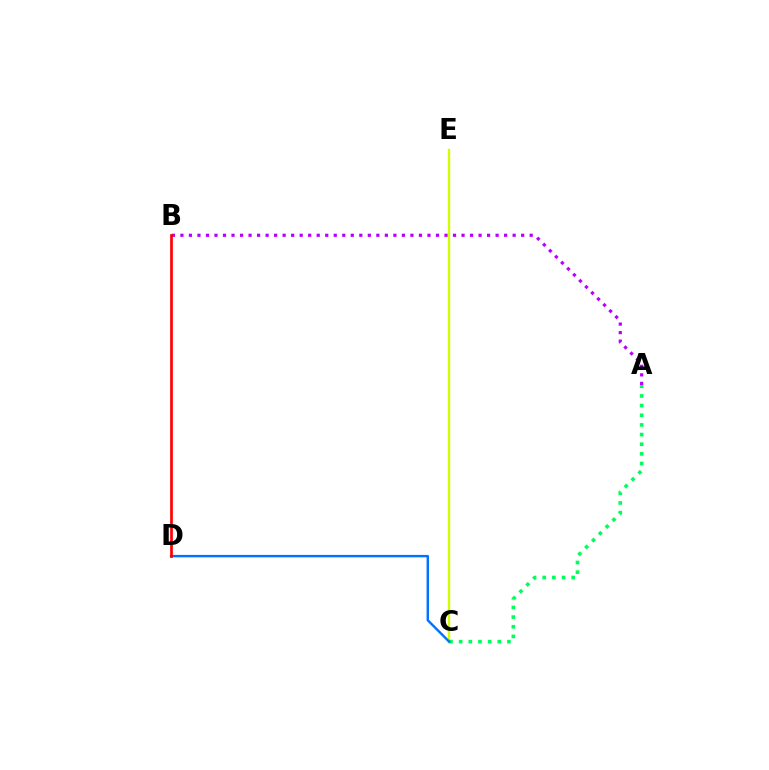{('C', 'E'): [{'color': '#d1ff00', 'line_style': 'solid', 'thickness': 1.7}], ('A', 'C'): [{'color': '#00ff5c', 'line_style': 'dotted', 'thickness': 2.62}], ('A', 'B'): [{'color': '#b900ff', 'line_style': 'dotted', 'thickness': 2.31}], ('C', 'D'): [{'color': '#0074ff', 'line_style': 'solid', 'thickness': 1.75}], ('B', 'D'): [{'color': '#ff0000', 'line_style': 'solid', 'thickness': 1.93}]}